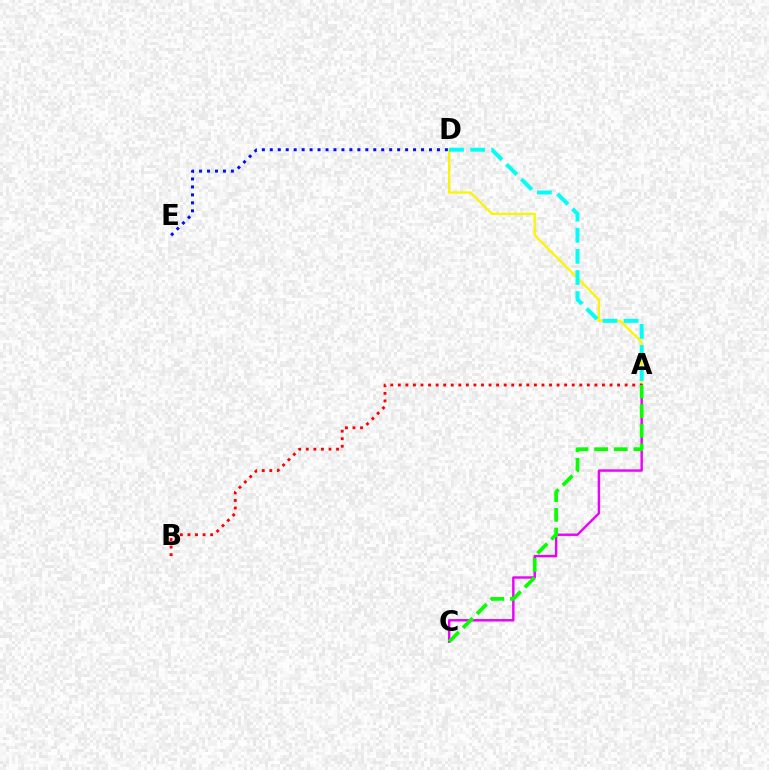{('A', 'D'): [{'color': '#fcf500', 'line_style': 'solid', 'thickness': 1.64}, {'color': '#00fff6', 'line_style': 'dashed', 'thickness': 2.87}], ('A', 'C'): [{'color': '#ee00ff', 'line_style': 'solid', 'thickness': 1.75}, {'color': '#08ff00', 'line_style': 'dashed', 'thickness': 2.67}], ('A', 'B'): [{'color': '#ff0000', 'line_style': 'dotted', 'thickness': 2.05}], ('D', 'E'): [{'color': '#0010ff', 'line_style': 'dotted', 'thickness': 2.16}]}